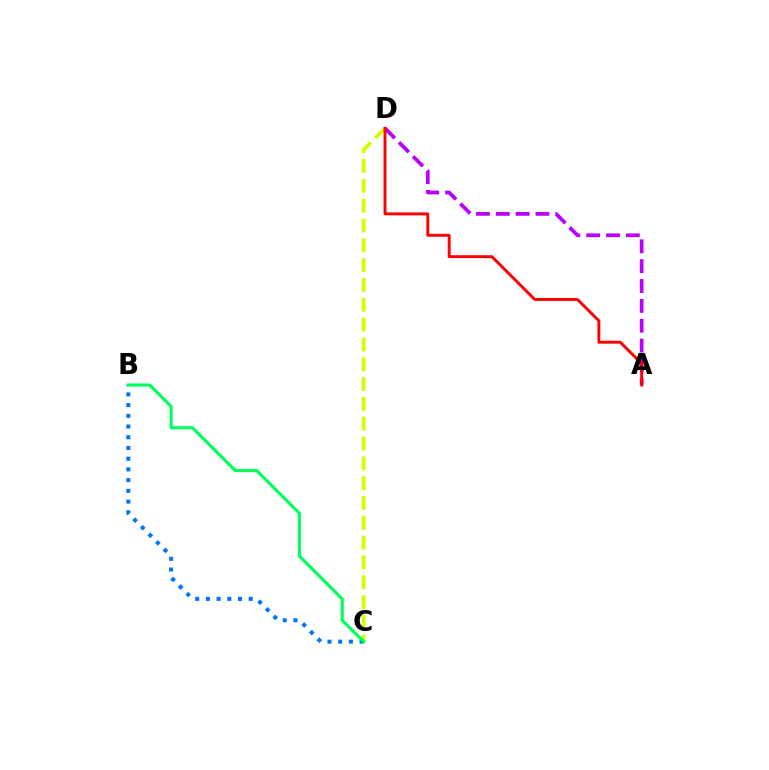{('A', 'D'): [{'color': '#b900ff', 'line_style': 'dashed', 'thickness': 2.7}, {'color': '#ff0000', 'line_style': 'solid', 'thickness': 2.11}], ('C', 'D'): [{'color': '#d1ff00', 'line_style': 'dashed', 'thickness': 2.69}], ('B', 'C'): [{'color': '#0074ff', 'line_style': 'dotted', 'thickness': 2.91}, {'color': '#00ff5c', 'line_style': 'solid', 'thickness': 2.28}]}